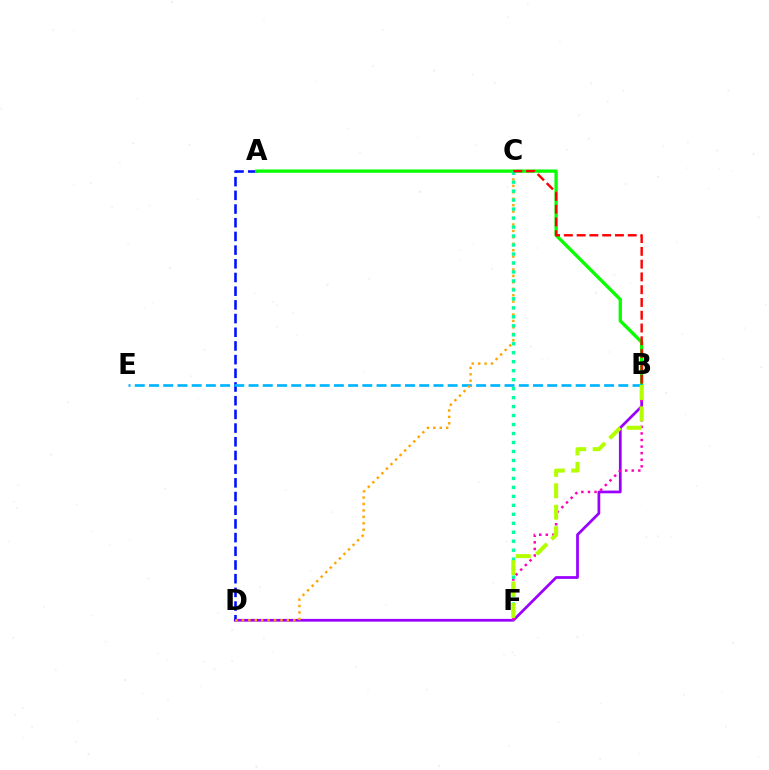{('B', 'D'): [{'color': '#9b00ff', 'line_style': 'solid', 'thickness': 1.98}], ('B', 'F'): [{'color': '#ff00bd', 'line_style': 'dotted', 'thickness': 1.79}, {'color': '#b3ff00', 'line_style': 'dashed', 'thickness': 2.91}], ('A', 'D'): [{'color': '#0010ff', 'line_style': 'dashed', 'thickness': 1.86}], ('A', 'B'): [{'color': '#08ff00', 'line_style': 'solid', 'thickness': 2.4}], ('B', 'E'): [{'color': '#00b5ff', 'line_style': 'dashed', 'thickness': 1.93}], ('C', 'D'): [{'color': '#ffa500', 'line_style': 'dotted', 'thickness': 1.75}], ('C', 'F'): [{'color': '#00ff9d', 'line_style': 'dotted', 'thickness': 2.44}], ('B', 'C'): [{'color': '#ff0000', 'line_style': 'dashed', 'thickness': 1.74}]}